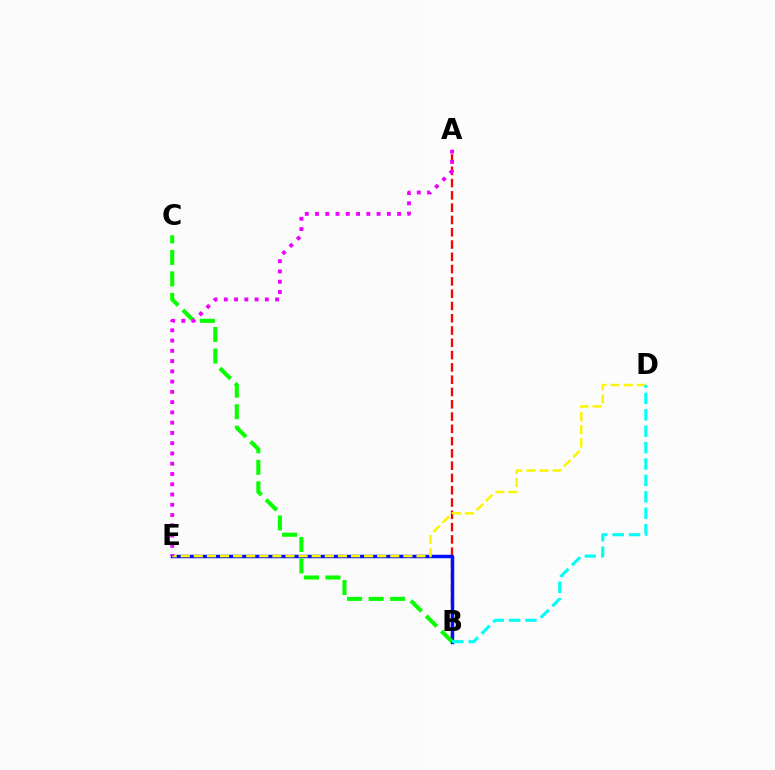{('A', 'B'): [{'color': '#ff0000', 'line_style': 'dashed', 'thickness': 1.67}], ('B', 'E'): [{'color': '#0010ff', 'line_style': 'solid', 'thickness': 2.5}], ('B', 'C'): [{'color': '#08ff00', 'line_style': 'dashed', 'thickness': 2.92}], ('D', 'E'): [{'color': '#fcf500', 'line_style': 'dashed', 'thickness': 1.78}], ('B', 'D'): [{'color': '#00fff6', 'line_style': 'dashed', 'thickness': 2.23}], ('A', 'E'): [{'color': '#ee00ff', 'line_style': 'dotted', 'thickness': 2.79}]}